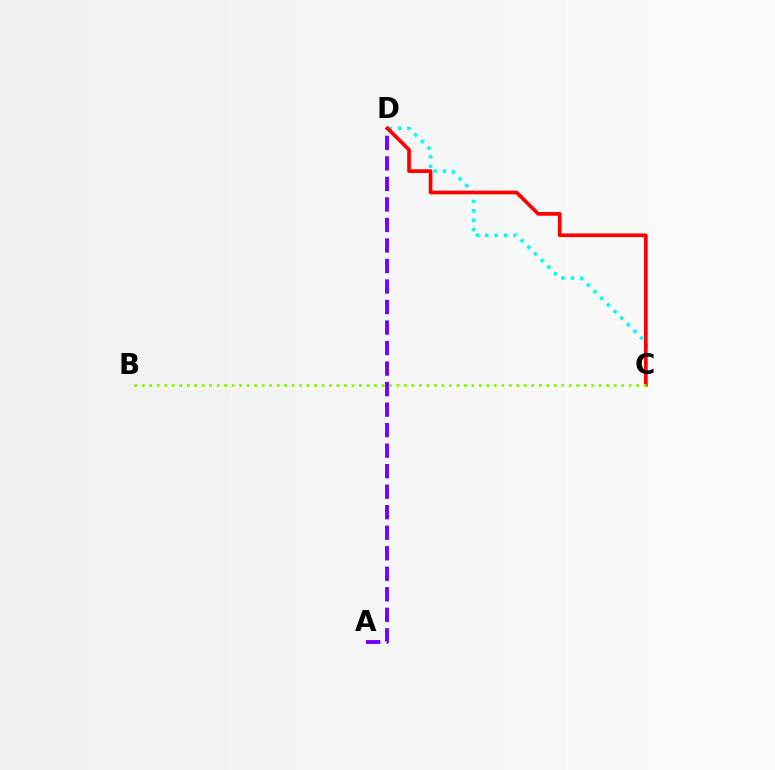{('C', 'D'): [{'color': '#00fff6', 'line_style': 'dotted', 'thickness': 2.55}, {'color': '#ff0000', 'line_style': 'solid', 'thickness': 2.66}], ('A', 'D'): [{'color': '#7200ff', 'line_style': 'dashed', 'thickness': 2.79}], ('B', 'C'): [{'color': '#84ff00', 'line_style': 'dotted', 'thickness': 2.04}]}